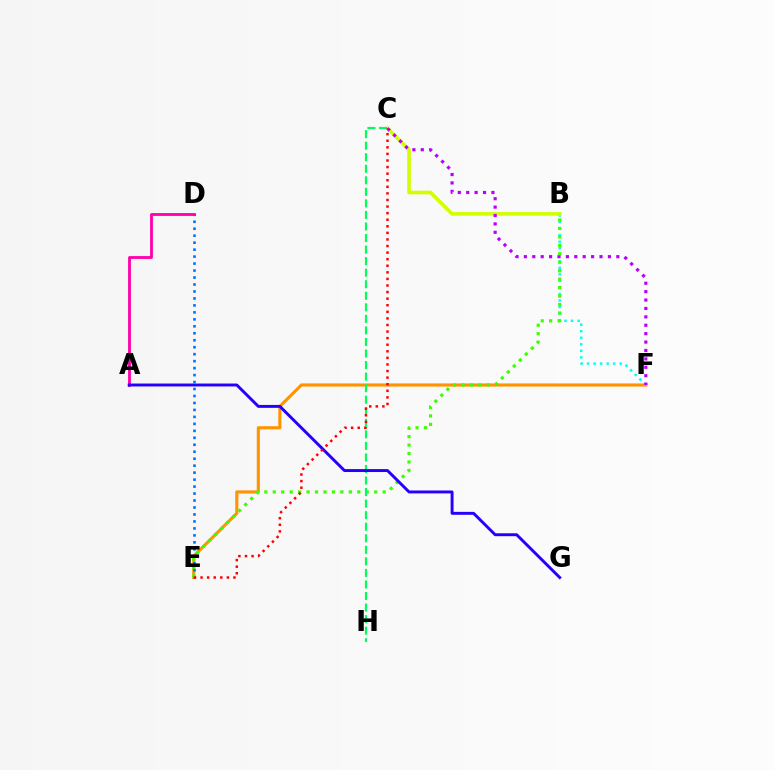{('B', 'F'): [{'color': '#00fff6', 'line_style': 'dotted', 'thickness': 1.78}], ('E', 'F'): [{'color': '#ff9400', 'line_style': 'solid', 'thickness': 2.25}], ('D', 'E'): [{'color': '#0074ff', 'line_style': 'dotted', 'thickness': 1.89}], ('B', 'C'): [{'color': '#d1ff00', 'line_style': 'solid', 'thickness': 2.62}], ('C', 'F'): [{'color': '#b900ff', 'line_style': 'dotted', 'thickness': 2.28}], ('B', 'E'): [{'color': '#3dff00', 'line_style': 'dotted', 'thickness': 2.3}], ('C', 'H'): [{'color': '#00ff5c', 'line_style': 'dashed', 'thickness': 1.57}], ('A', 'D'): [{'color': '#ff00ac', 'line_style': 'solid', 'thickness': 2.02}], ('A', 'G'): [{'color': '#2500ff', 'line_style': 'solid', 'thickness': 2.1}], ('C', 'E'): [{'color': '#ff0000', 'line_style': 'dotted', 'thickness': 1.79}]}